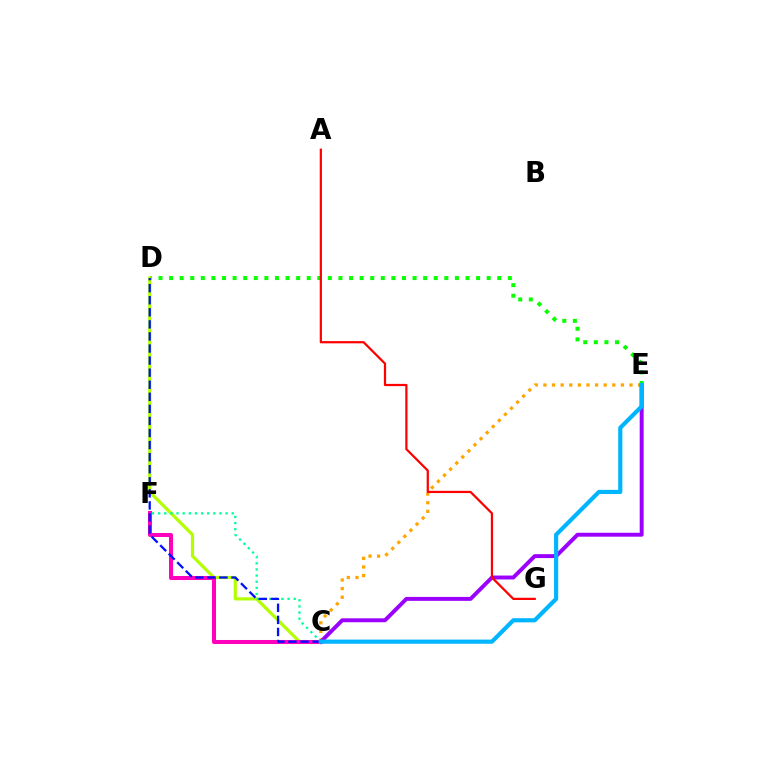{('D', 'E'): [{'color': '#08ff00', 'line_style': 'dotted', 'thickness': 2.88}], ('C', 'D'): [{'color': '#b3ff00', 'line_style': 'solid', 'thickness': 2.29}, {'color': '#0010ff', 'line_style': 'dashed', 'thickness': 1.64}], ('C', 'F'): [{'color': '#ff00bd', 'line_style': 'solid', 'thickness': 2.9}, {'color': '#00ff9d', 'line_style': 'dotted', 'thickness': 1.67}], ('C', 'E'): [{'color': '#ffa500', 'line_style': 'dotted', 'thickness': 2.34}, {'color': '#9b00ff', 'line_style': 'solid', 'thickness': 2.83}, {'color': '#00b5ff', 'line_style': 'solid', 'thickness': 2.99}], ('A', 'G'): [{'color': '#ff0000', 'line_style': 'solid', 'thickness': 1.61}]}